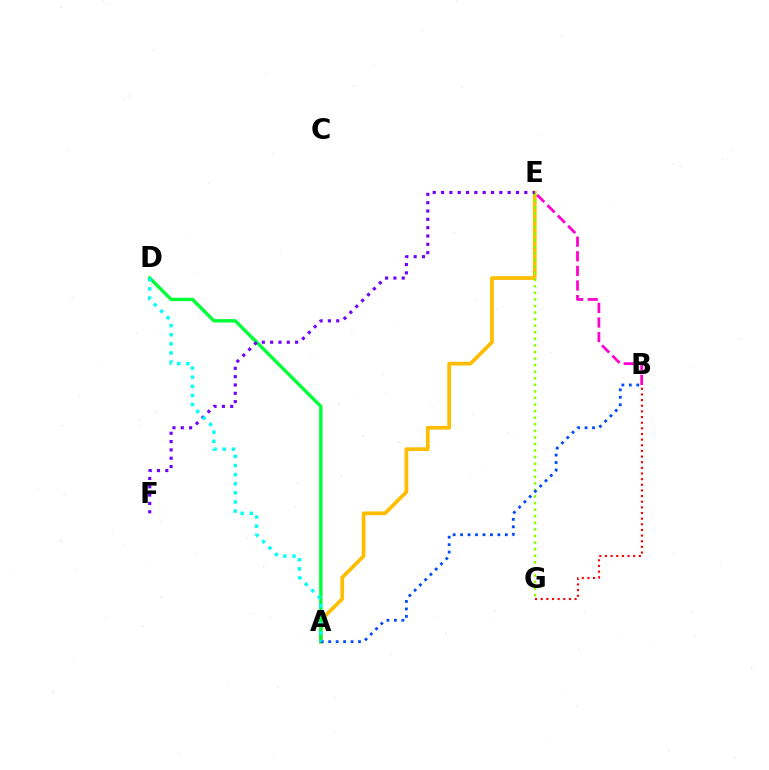{('B', 'G'): [{'color': '#ff0000', 'line_style': 'dotted', 'thickness': 1.53}], ('A', 'E'): [{'color': '#ffbd00', 'line_style': 'solid', 'thickness': 2.69}], ('B', 'E'): [{'color': '#ff00cf', 'line_style': 'dashed', 'thickness': 1.98}], ('E', 'G'): [{'color': '#84ff00', 'line_style': 'dotted', 'thickness': 1.79}], ('A', 'D'): [{'color': '#00ff39', 'line_style': 'solid', 'thickness': 2.44}, {'color': '#00fff6', 'line_style': 'dotted', 'thickness': 2.48}], ('A', 'B'): [{'color': '#004bff', 'line_style': 'dotted', 'thickness': 2.03}], ('E', 'F'): [{'color': '#7200ff', 'line_style': 'dotted', 'thickness': 2.26}]}